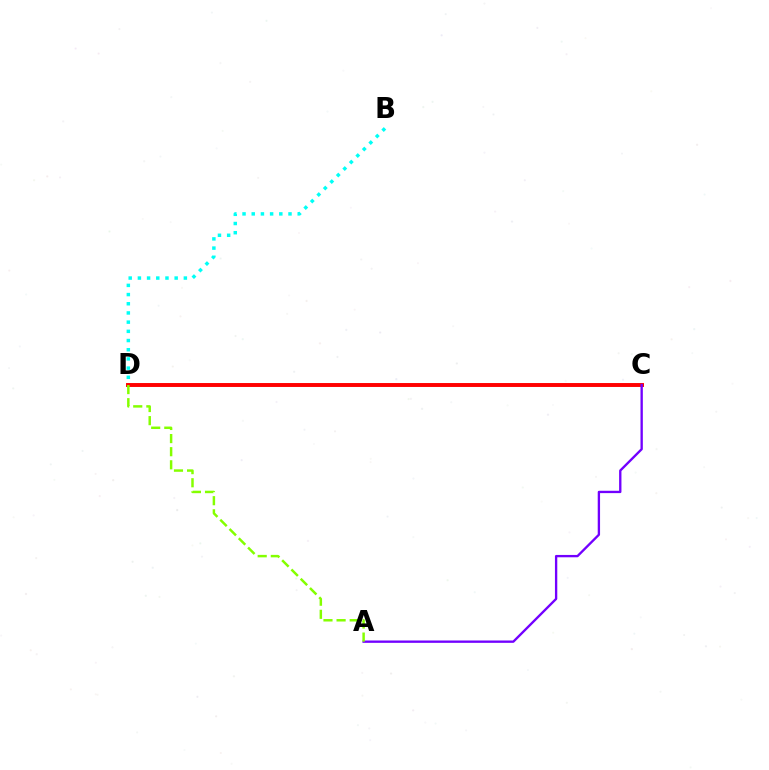{('B', 'D'): [{'color': '#00fff6', 'line_style': 'dotted', 'thickness': 2.5}], ('C', 'D'): [{'color': '#ff0000', 'line_style': 'solid', 'thickness': 2.82}], ('A', 'C'): [{'color': '#7200ff', 'line_style': 'solid', 'thickness': 1.69}], ('A', 'D'): [{'color': '#84ff00', 'line_style': 'dashed', 'thickness': 1.78}]}